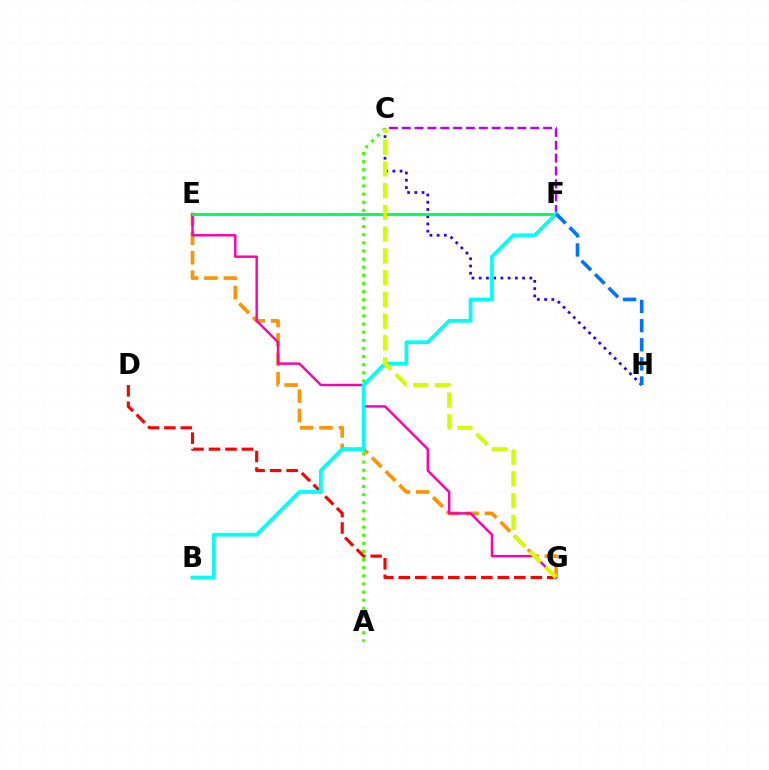{('A', 'C'): [{'color': '#3dff00', 'line_style': 'dotted', 'thickness': 2.21}], ('E', 'G'): [{'color': '#ff9400', 'line_style': 'dashed', 'thickness': 2.64}, {'color': '#ff00ac', 'line_style': 'solid', 'thickness': 1.74}], ('D', 'G'): [{'color': '#ff0000', 'line_style': 'dashed', 'thickness': 2.24}], ('C', 'H'): [{'color': '#2500ff', 'line_style': 'dotted', 'thickness': 1.96}], ('E', 'F'): [{'color': '#00ff5c', 'line_style': 'solid', 'thickness': 2.12}], ('C', 'F'): [{'color': '#b900ff', 'line_style': 'dashed', 'thickness': 1.75}], ('B', 'F'): [{'color': '#00fff6', 'line_style': 'solid', 'thickness': 2.69}], ('F', 'H'): [{'color': '#0074ff', 'line_style': 'dashed', 'thickness': 2.6}], ('C', 'G'): [{'color': '#d1ff00', 'line_style': 'dashed', 'thickness': 2.95}]}